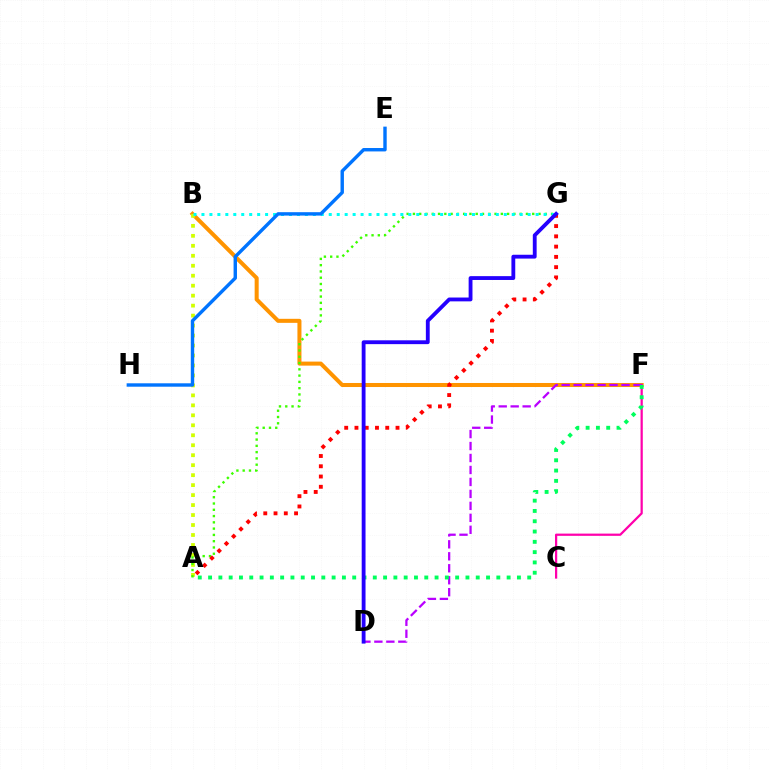{('B', 'F'): [{'color': '#ff9400', 'line_style': 'solid', 'thickness': 2.9}], ('C', 'F'): [{'color': '#ff00ac', 'line_style': 'solid', 'thickness': 1.61}], ('A', 'B'): [{'color': '#d1ff00', 'line_style': 'dotted', 'thickness': 2.71}], ('A', 'G'): [{'color': '#3dff00', 'line_style': 'dotted', 'thickness': 1.71}, {'color': '#ff0000', 'line_style': 'dotted', 'thickness': 2.79}], ('B', 'G'): [{'color': '#00fff6', 'line_style': 'dotted', 'thickness': 2.16}], ('D', 'F'): [{'color': '#b900ff', 'line_style': 'dashed', 'thickness': 1.63}], ('A', 'F'): [{'color': '#00ff5c', 'line_style': 'dotted', 'thickness': 2.8}], ('E', 'H'): [{'color': '#0074ff', 'line_style': 'solid', 'thickness': 2.45}], ('D', 'G'): [{'color': '#2500ff', 'line_style': 'solid', 'thickness': 2.76}]}